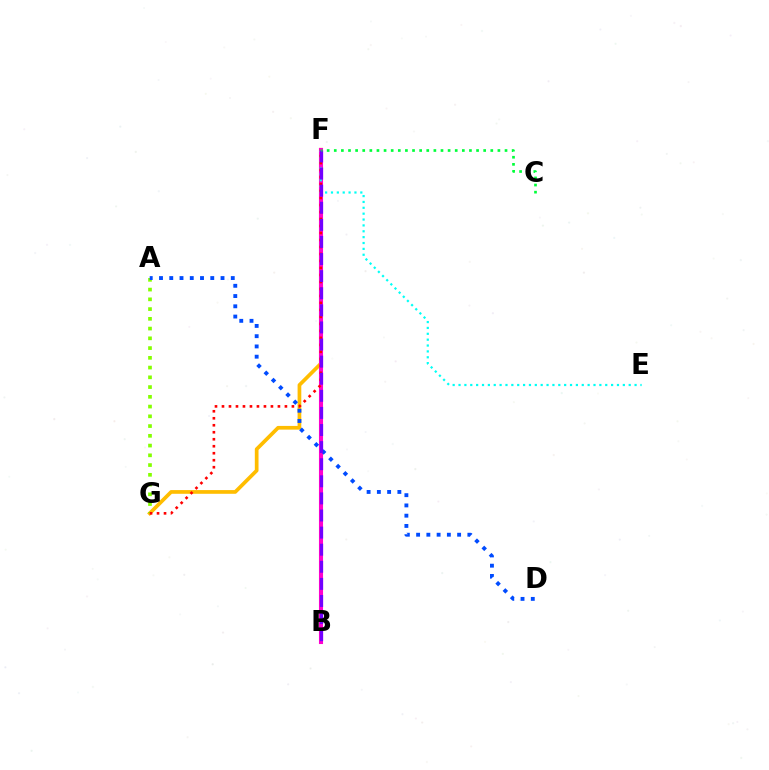{('F', 'G'): [{'color': '#ffbd00', 'line_style': 'solid', 'thickness': 2.67}, {'color': '#ff0000', 'line_style': 'dotted', 'thickness': 1.9}], ('B', 'F'): [{'color': '#ff00cf', 'line_style': 'solid', 'thickness': 2.94}, {'color': '#7200ff', 'line_style': 'dashed', 'thickness': 2.32}], ('E', 'F'): [{'color': '#00fff6', 'line_style': 'dotted', 'thickness': 1.59}], ('A', 'G'): [{'color': '#84ff00', 'line_style': 'dotted', 'thickness': 2.65}], ('A', 'D'): [{'color': '#004bff', 'line_style': 'dotted', 'thickness': 2.79}], ('C', 'F'): [{'color': '#00ff39', 'line_style': 'dotted', 'thickness': 1.93}]}